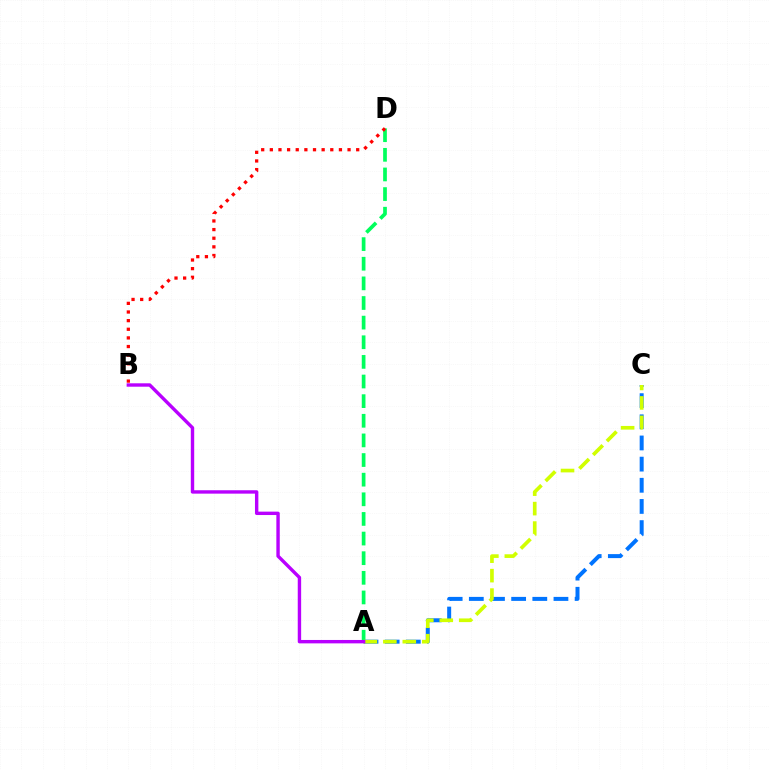{('A', 'C'): [{'color': '#0074ff', 'line_style': 'dashed', 'thickness': 2.87}, {'color': '#d1ff00', 'line_style': 'dashed', 'thickness': 2.64}], ('A', 'D'): [{'color': '#00ff5c', 'line_style': 'dashed', 'thickness': 2.67}], ('B', 'D'): [{'color': '#ff0000', 'line_style': 'dotted', 'thickness': 2.35}], ('A', 'B'): [{'color': '#b900ff', 'line_style': 'solid', 'thickness': 2.45}]}